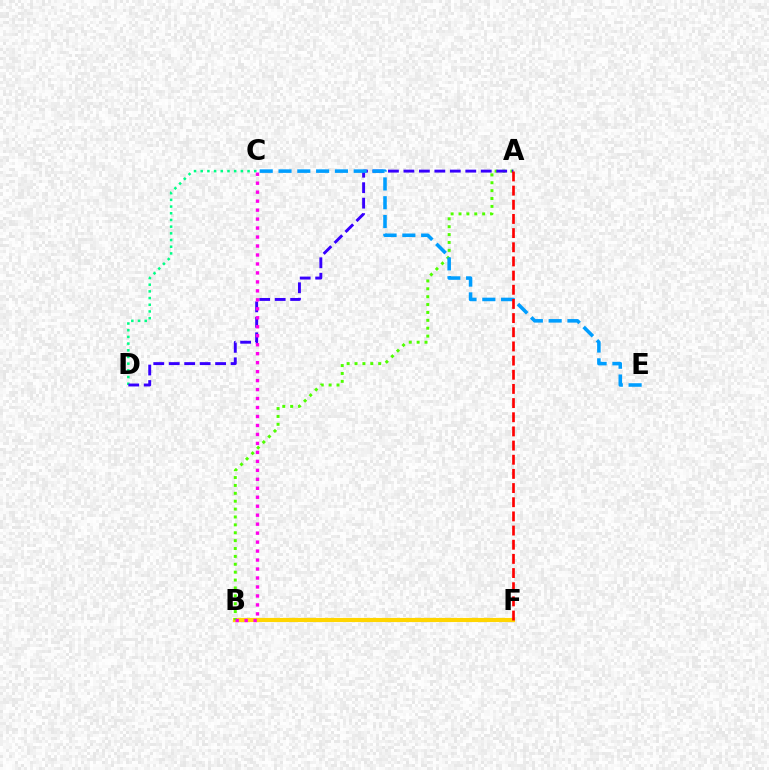{('B', 'F'): [{'color': '#ffd500', 'line_style': 'solid', 'thickness': 2.98}], ('C', 'D'): [{'color': '#00ff86', 'line_style': 'dotted', 'thickness': 1.82}], ('A', 'B'): [{'color': '#4fff00', 'line_style': 'dotted', 'thickness': 2.14}], ('A', 'D'): [{'color': '#3700ff', 'line_style': 'dashed', 'thickness': 2.1}], ('B', 'C'): [{'color': '#ff00ed', 'line_style': 'dotted', 'thickness': 2.44}], ('C', 'E'): [{'color': '#009eff', 'line_style': 'dashed', 'thickness': 2.55}], ('A', 'F'): [{'color': '#ff0000', 'line_style': 'dashed', 'thickness': 1.92}]}